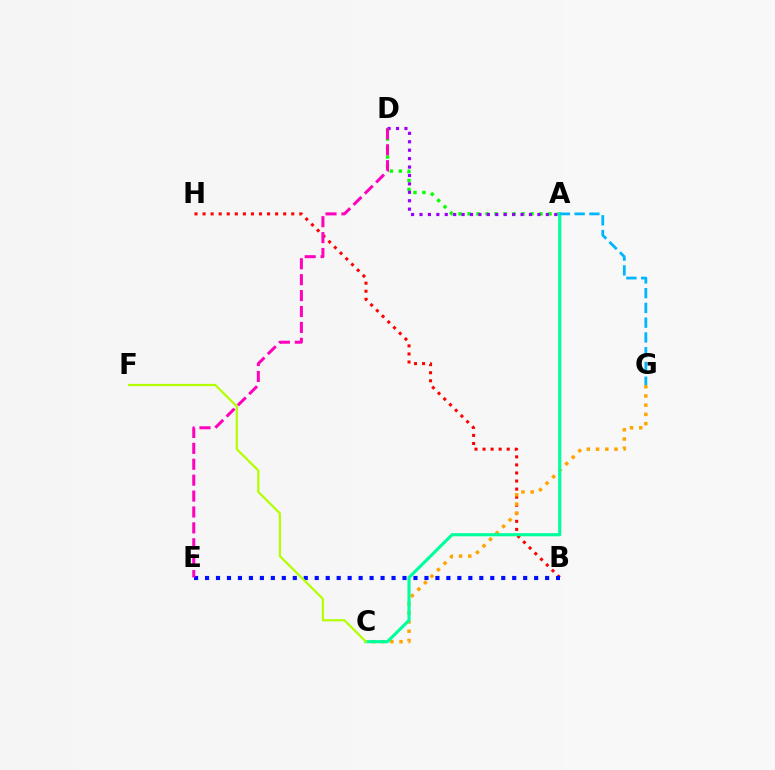{('B', 'H'): [{'color': '#ff0000', 'line_style': 'dotted', 'thickness': 2.19}], ('B', 'E'): [{'color': '#0010ff', 'line_style': 'dotted', 'thickness': 2.98}], ('C', 'G'): [{'color': '#ffa500', 'line_style': 'dotted', 'thickness': 2.51}], ('A', 'D'): [{'color': '#08ff00', 'line_style': 'dotted', 'thickness': 2.44}, {'color': '#9b00ff', 'line_style': 'dotted', 'thickness': 2.29}], ('A', 'C'): [{'color': '#00ff9d', 'line_style': 'solid', 'thickness': 2.26}], ('A', 'G'): [{'color': '#00b5ff', 'line_style': 'dashed', 'thickness': 2.01}], ('C', 'F'): [{'color': '#b3ff00', 'line_style': 'solid', 'thickness': 1.6}], ('D', 'E'): [{'color': '#ff00bd', 'line_style': 'dashed', 'thickness': 2.16}]}